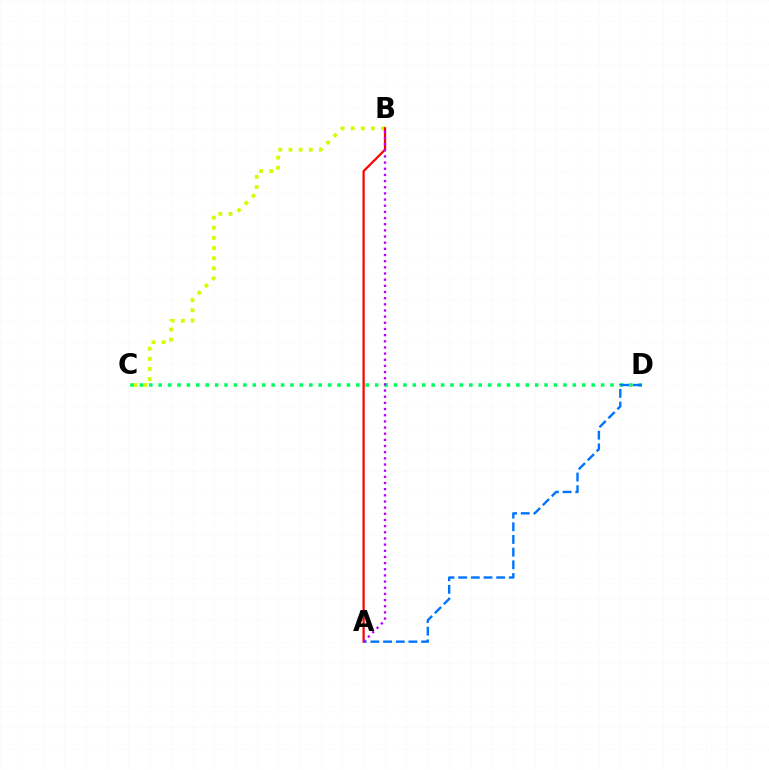{('B', 'C'): [{'color': '#d1ff00', 'line_style': 'dotted', 'thickness': 2.76}], ('C', 'D'): [{'color': '#00ff5c', 'line_style': 'dotted', 'thickness': 2.56}], ('A', 'B'): [{'color': '#ff0000', 'line_style': 'solid', 'thickness': 1.6}, {'color': '#b900ff', 'line_style': 'dotted', 'thickness': 1.67}], ('A', 'D'): [{'color': '#0074ff', 'line_style': 'dashed', 'thickness': 1.72}]}